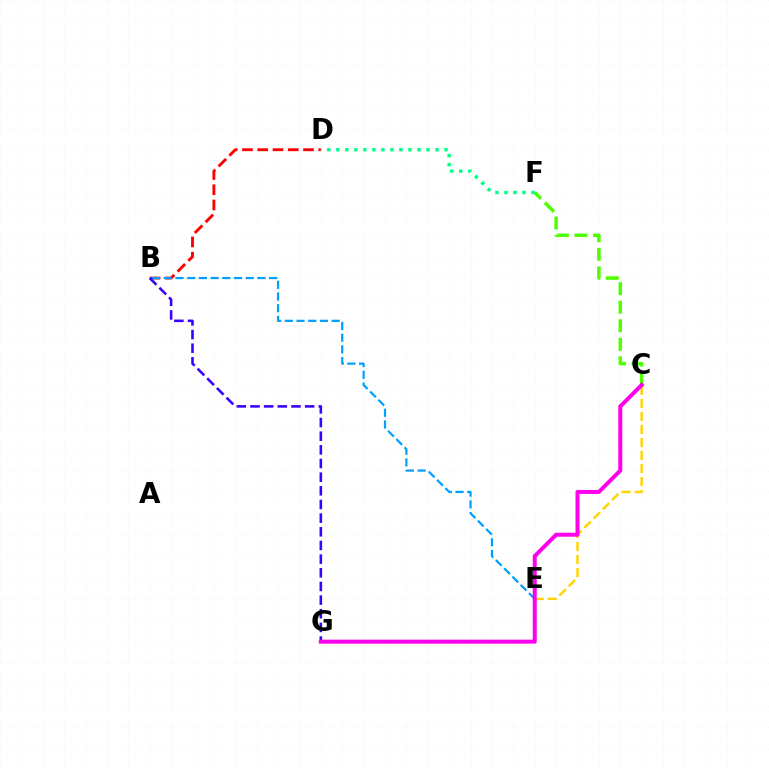{('C', 'E'): [{'color': '#ffd500', 'line_style': 'dashed', 'thickness': 1.77}], ('B', 'D'): [{'color': '#ff0000', 'line_style': 'dashed', 'thickness': 2.07}], ('C', 'F'): [{'color': '#4fff00', 'line_style': 'dashed', 'thickness': 2.52}], ('D', 'F'): [{'color': '#00ff86', 'line_style': 'dotted', 'thickness': 2.45}], ('B', 'E'): [{'color': '#009eff', 'line_style': 'dashed', 'thickness': 1.59}], ('B', 'G'): [{'color': '#3700ff', 'line_style': 'dashed', 'thickness': 1.86}], ('C', 'G'): [{'color': '#ff00ed', 'line_style': 'solid', 'thickness': 2.87}]}